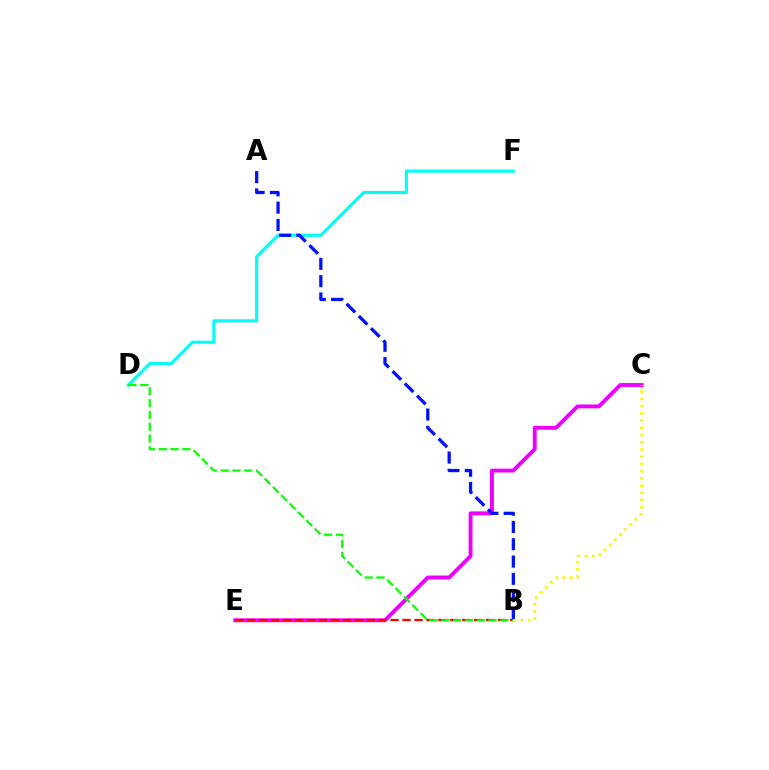{('D', 'F'): [{'color': '#00fff6', 'line_style': 'solid', 'thickness': 2.25}], ('C', 'E'): [{'color': '#ee00ff', 'line_style': 'solid', 'thickness': 2.8}], ('B', 'E'): [{'color': '#ff0000', 'line_style': 'dashed', 'thickness': 1.62}], ('A', 'B'): [{'color': '#0010ff', 'line_style': 'dashed', 'thickness': 2.35}], ('B', 'D'): [{'color': '#08ff00', 'line_style': 'dashed', 'thickness': 1.6}], ('B', 'C'): [{'color': '#fcf500', 'line_style': 'dotted', 'thickness': 1.96}]}